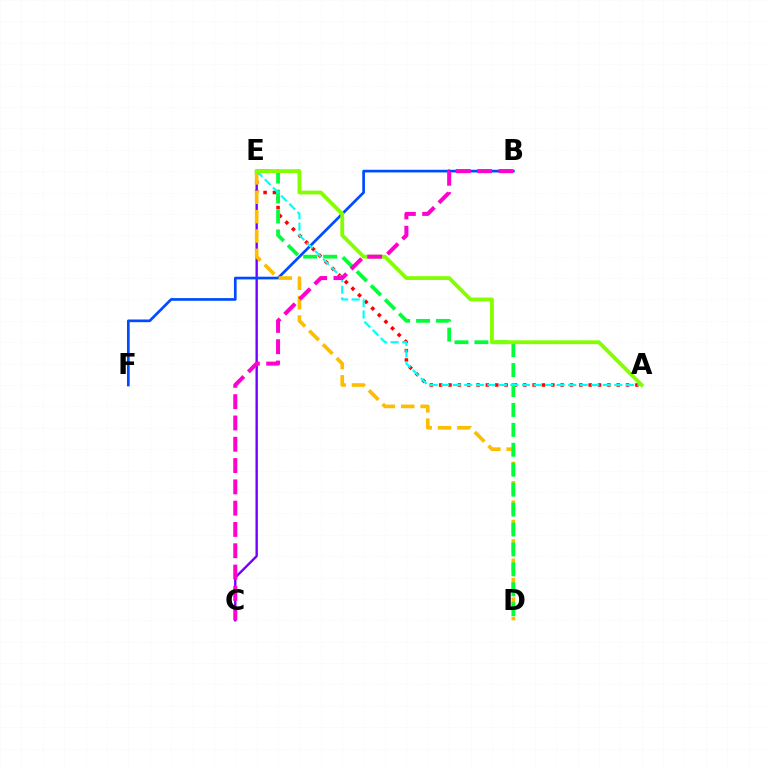{('A', 'E'): [{'color': '#ff0000', 'line_style': 'dotted', 'thickness': 2.54}, {'color': '#00fff6', 'line_style': 'dashed', 'thickness': 1.57}, {'color': '#84ff00', 'line_style': 'solid', 'thickness': 2.75}], ('C', 'E'): [{'color': '#7200ff', 'line_style': 'solid', 'thickness': 1.71}], ('B', 'F'): [{'color': '#004bff', 'line_style': 'solid', 'thickness': 1.94}], ('D', 'E'): [{'color': '#ffbd00', 'line_style': 'dashed', 'thickness': 2.63}, {'color': '#00ff39', 'line_style': 'dashed', 'thickness': 2.71}], ('B', 'C'): [{'color': '#ff00cf', 'line_style': 'dashed', 'thickness': 2.89}]}